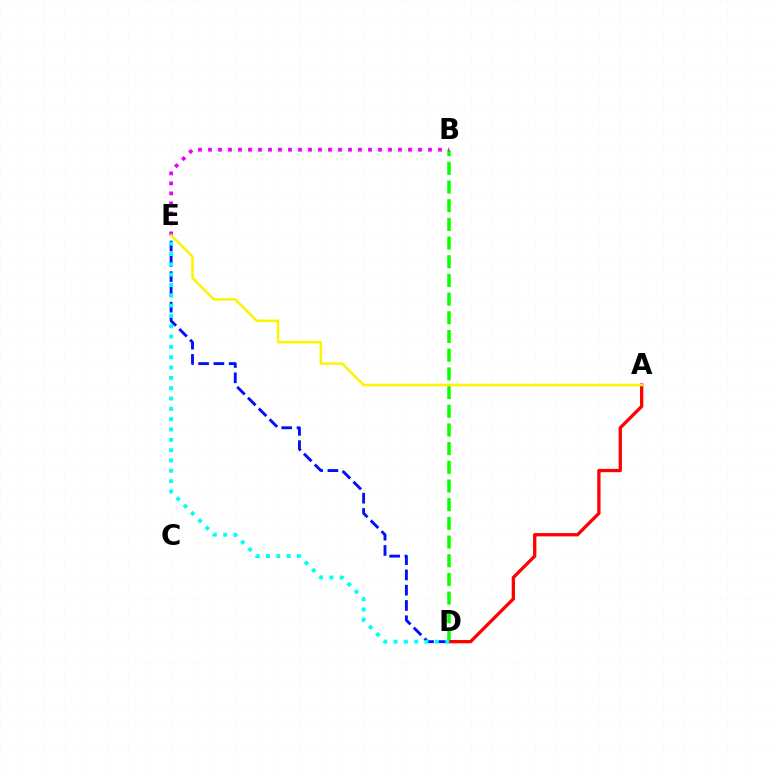{('B', 'D'): [{'color': '#08ff00', 'line_style': 'dashed', 'thickness': 2.54}], ('B', 'E'): [{'color': '#ee00ff', 'line_style': 'dotted', 'thickness': 2.72}], ('D', 'E'): [{'color': '#0010ff', 'line_style': 'dashed', 'thickness': 2.08}, {'color': '#00fff6', 'line_style': 'dotted', 'thickness': 2.81}], ('A', 'D'): [{'color': '#ff0000', 'line_style': 'solid', 'thickness': 2.37}], ('A', 'E'): [{'color': '#fcf500', 'line_style': 'solid', 'thickness': 1.82}]}